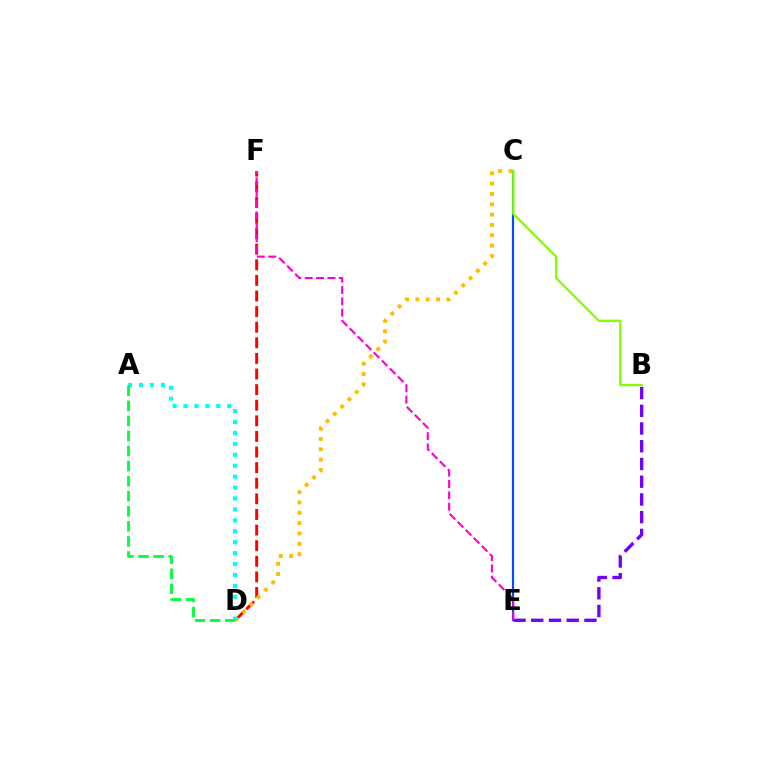{('C', 'E'): [{'color': '#004bff', 'line_style': 'solid', 'thickness': 1.54}], ('B', 'E'): [{'color': '#7200ff', 'line_style': 'dashed', 'thickness': 2.41}], ('D', 'F'): [{'color': '#ff0000', 'line_style': 'dashed', 'thickness': 2.12}], ('C', 'D'): [{'color': '#ffbd00', 'line_style': 'dotted', 'thickness': 2.81}], ('A', 'D'): [{'color': '#00fff6', 'line_style': 'dotted', 'thickness': 2.97}, {'color': '#00ff39', 'line_style': 'dashed', 'thickness': 2.05}], ('B', 'C'): [{'color': '#84ff00', 'line_style': 'solid', 'thickness': 1.69}], ('E', 'F'): [{'color': '#ff00cf', 'line_style': 'dashed', 'thickness': 1.54}]}